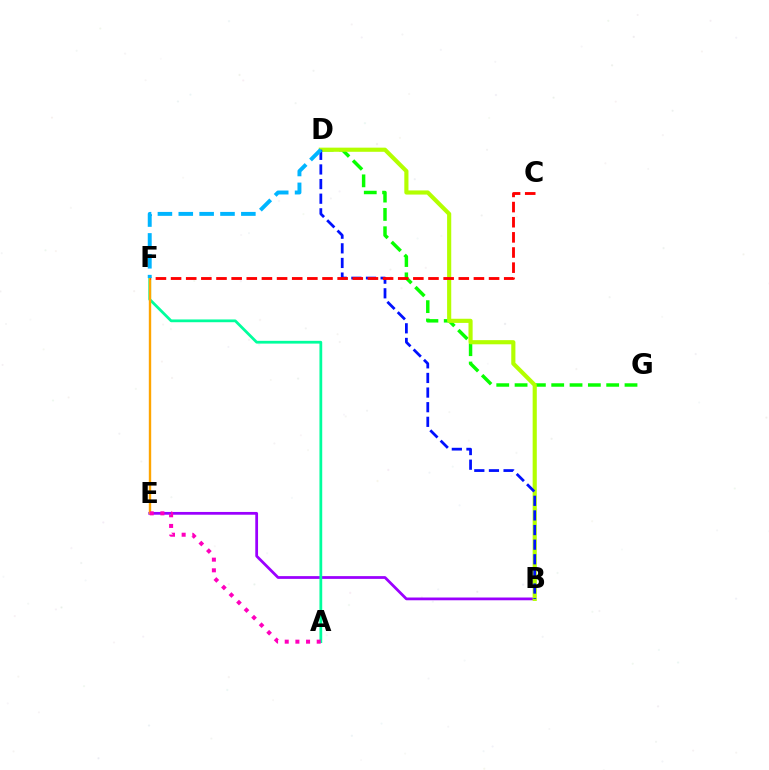{('D', 'G'): [{'color': '#08ff00', 'line_style': 'dashed', 'thickness': 2.49}], ('B', 'E'): [{'color': '#9b00ff', 'line_style': 'solid', 'thickness': 1.99}], ('A', 'F'): [{'color': '#00ff9d', 'line_style': 'solid', 'thickness': 1.99}], ('E', 'F'): [{'color': '#ffa500', 'line_style': 'solid', 'thickness': 1.72}], ('B', 'D'): [{'color': '#b3ff00', 'line_style': 'solid', 'thickness': 2.98}, {'color': '#0010ff', 'line_style': 'dashed', 'thickness': 1.99}], ('A', 'E'): [{'color': '#ff00bd', 'line_style': 'dotted', 'thickness': 2.9}], ('C', 'F'): [{'color': '#ff0000', 'line_style': 'dashed', 'thickness': 2.06}], ('D', 'F'): [{'color': '#00b5ff', 'line_style': 'dashed', 'thickness': 2.83}]}